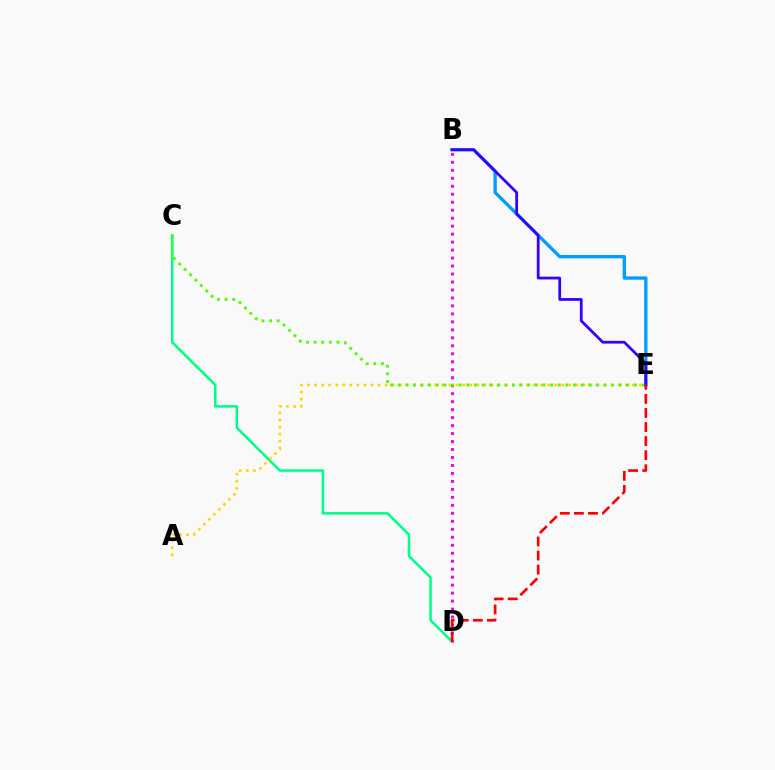{('C', 'D'): [{'color': '#00ff86', 'line_style': 'solid', 'thickness': 1.83}], ('B', 'E'): [{'color': '#009eff', 'line_style': 'solid', 'thickness': 2.41}, {'color': '#3700ff', 'line_style': 'solid', 'thickness': 2.0}], ('B', 'D'): [{'color': '#ff00ed', 'line_style': 'dotted', 'thickness': 2.17}], ('A', 'E'): [{'color': '#ffd500', 'line_style': 'dotted', 'thickness': 1.92}], ('C', 'E'): [{'color': '#4fff00', 'line_style': 'dotted', 'thickness': 2.07}], ('D', 'E'): [{'color': '#ff0000', 'line_style': 'dashed', 'thickness': 1.91}]}